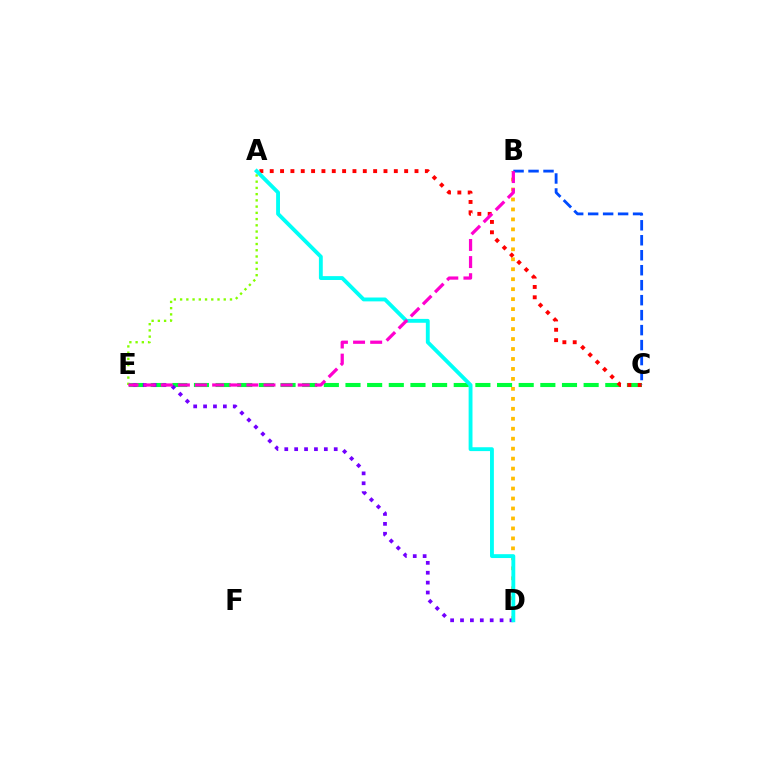{('A', 'E'): [{'color': '#84ff00', 'line_style': 'dotted', 'thickness': 1.69}], ('C', 'E'): [{'color': '#00ff39', 'line_style': 'dashed', 'thickness': 2.94}], ('B', 'D'): [{'color': '#ffbd00', 'line_style': 'dotted', 'thickness': 2.71}], ('A', 'C'): [{'color': '#ff0000', 'line_style': 'dotted', 'thickness': 2.81}], ('D', 'E'): [{'color': '#7200ff', 'line_style': 'dotted', 'thickness': 2.69}], ('A', 'D'): [{'color': '#00fff6', 'line_style': 'solid', 'thickness': 2.78}], ('B', 'C'): [{'color': '#004bff', 'line_style': 'dashed', 'thickness': 2.03}], ('B', 'E'): [{'color': '#ff00cf', 'line_style': 'dashed', 'thickness': 2.33}]}